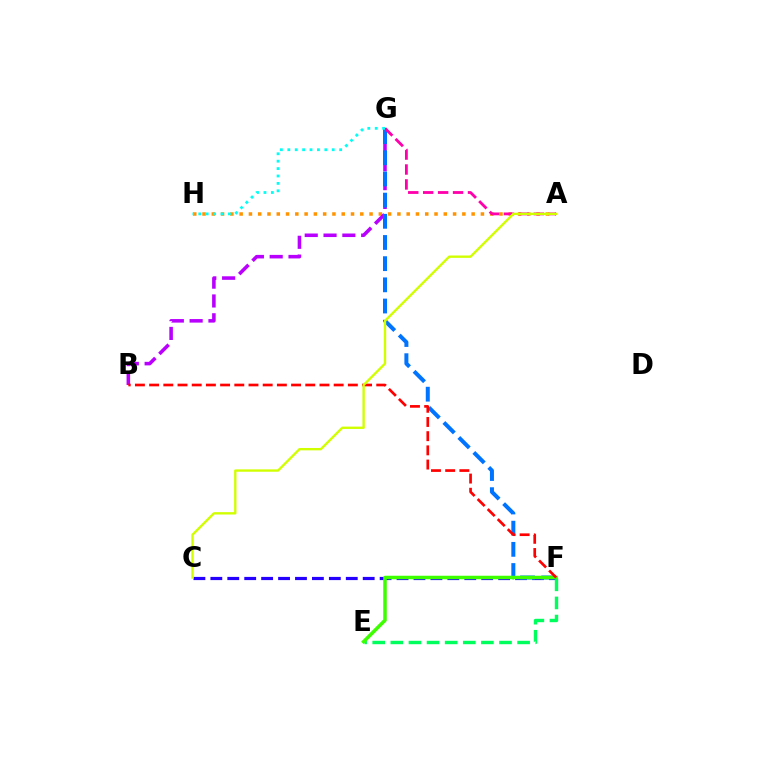{('C', 'F'): [{'color': '#2500ff', 'line_style': 'dashed', 'thickness': 2.3}], ('E', 'F'): [{'color': '#00ff5c', 'line_style': 'dashed', 'thickness': 2.46}, {'color': '#3dff00', 'line_style': 'solid', 'thickness': 2.53}], ('A', 'H'): [{'color': '#ff9400', 'line_style': 'dotted', 'thickness': 2.52}], ('B', 'G'): [{'color': '#b900ff', 'line_style': 'dashed', 'thickness': 2.56}], ('F', 'G'): [{'color': '#0074ff', 'line_style': 'dashed', 'thickness': 2.88}], ('A', 'G'): [{'color': '#ff00ac', 'line_style': 'dashed', 'thickness': 2.03}], ('G', 'H'): [{'color': '#00fff6', 'line_style': 'dotted', 'thickness': 2.01}], ('B', 'F'): [{'color': '#ff0000', 'line_style': 'dashed', 'thickness': 1.93}], ('A', 'C'): [{'color': '#d1ff00', 'line_style': 'solid', 'thickness': 1.7}]}